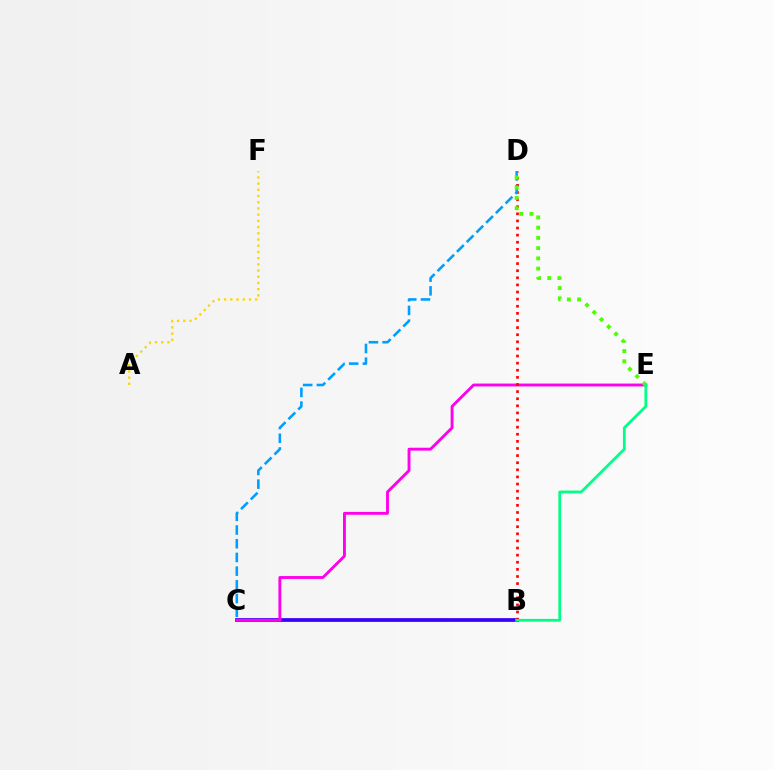{('B', 'C'): [{'color': '#3700ff', 'line_style': 'solid', 'thickness': 2.68}], ('C', 'E'): [{'color': '#ff00ed', 'line_style': 'solid', 'thickness': 2.08}], ('B', 'D'): [{'color': '#ff0000', 'line_style': 'dotted', 'thickness': 1.93}], ('A', 'F'): [{'color': '#ffd500', 'line_style': 'dotted', 'thickness': 1.69}], ('C', 'D'): [{'color': '#009eff', 'line_style': 'dashed', 'thickness': 1.86}], ('D', 'E'): [{'color': '#4fff00', 'line_style': 'dotted', 'thickness': 2.78}], ('B', 'E'): [{'color': '#00ff86', 'line_style': 'solid', 'thickness': 1.99}]}